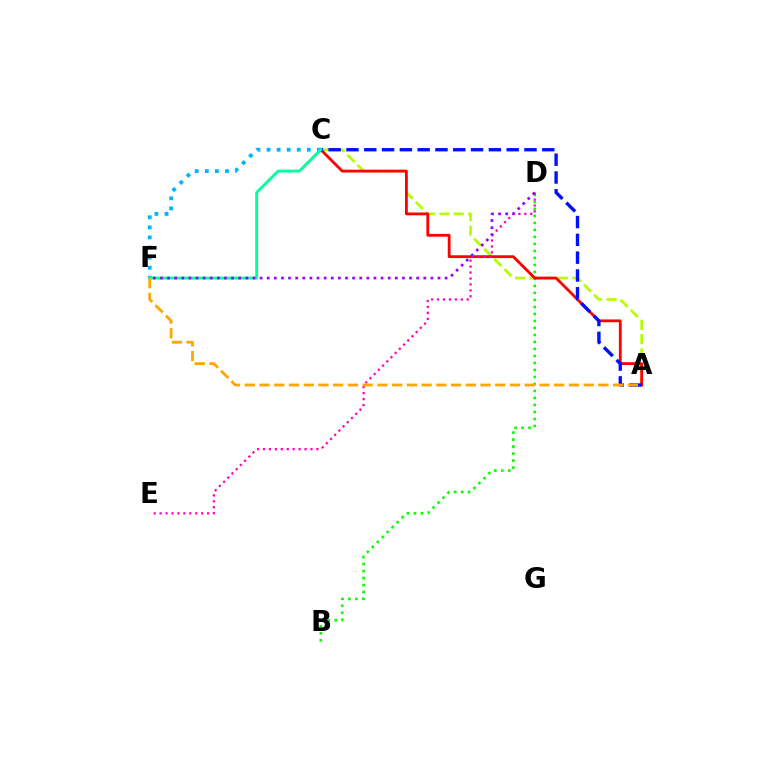{('A', 'C'): [{'color': '#b3ff00', 'line_style': 'dashed', 'thickness': 1.95}, {'color': '#ff0000', 'line_style': 'solid', 'thickness': 2.02}, {'color': '#0010ff', 'line_style': 'dashed', 'thickness': 2.42}], ('C', 'F'): [{'color': '#00b5ff', 'line_style': 'dotted', 'thickness': 2.74}, {'color': '#00ff9d', 'line_style': 'solid', 'thickness': 2.09}], ('B', 'D'): [{'color': '#08ff00', 'line_style': 'dotted', 'thickness': 1.9}], ('D', 'E'): [{'color': '#ff00bd', 'line_style': 'dotted', 'thickness': 1.61}], ('D', 'F'): [{'color': '#9b00ff', 'line_style': 'dotted', 'thickness': 1.93}], ('A', 'F'): [{'color': '#ffa500', 'line_style': 'dashed', 'thickness': 2.0}]}